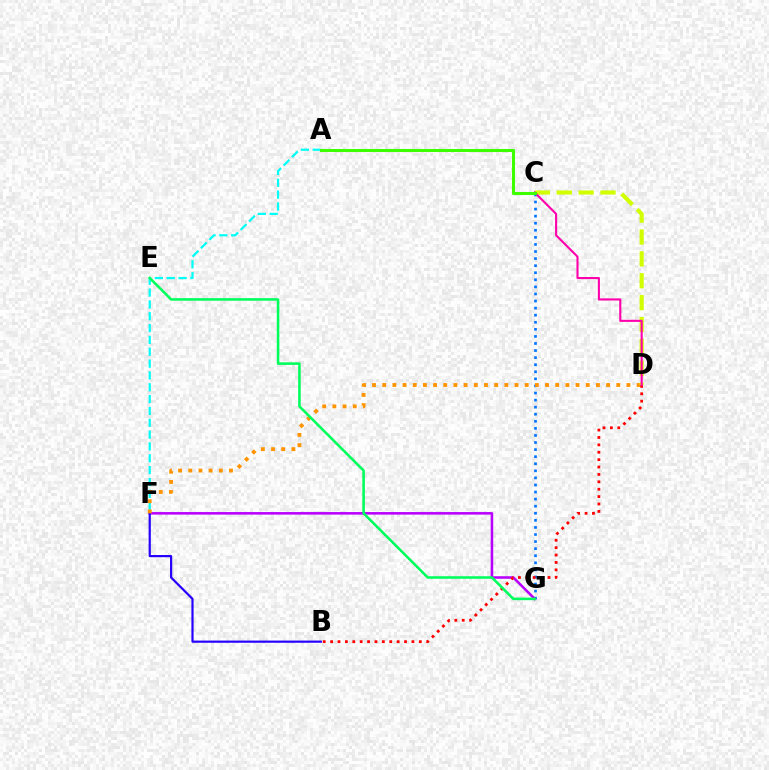{('A', 'F'): [{'color': '#00fff6', 'line_style': 'dashed', 'thickness': 1.61}], ('C', 'G'): [{'color': '#0074ff', 'line_style': 'dotted', 'thickness': 1.92}], ('F', 'G'): [{'color': '#b900ff', 'line_style': 'solid', 'thickness': 1.84}], ('B', 'F'): [{'color': '#2500ff', 'line_style': 'solid', 'thickness': 1.57}], ('D', 'F'): [{'color': '#ff9400', 'line_style': 'dotted', 'thickness': 2.77}], ('C', 'D'): [{'color': '#d1ff00', 'line_style': 'dashed', 'thickness': 2.97}, {'color': '#ff00ac', 'line_style': 'solid', 'thickness': 1.51}], ('B', 'D'): [{'color': '#ff0000', 'line_style': 'dotted', 'thickness': 2.01}], ('A', 'C'): [{'color': '#3dff00', 'line_style': 'solid', 'thickness': 2.2}], ('E', 'G'): [{'color': '#00ff5c', 'line_style': 'solid', 'thickness': 1.85}]}